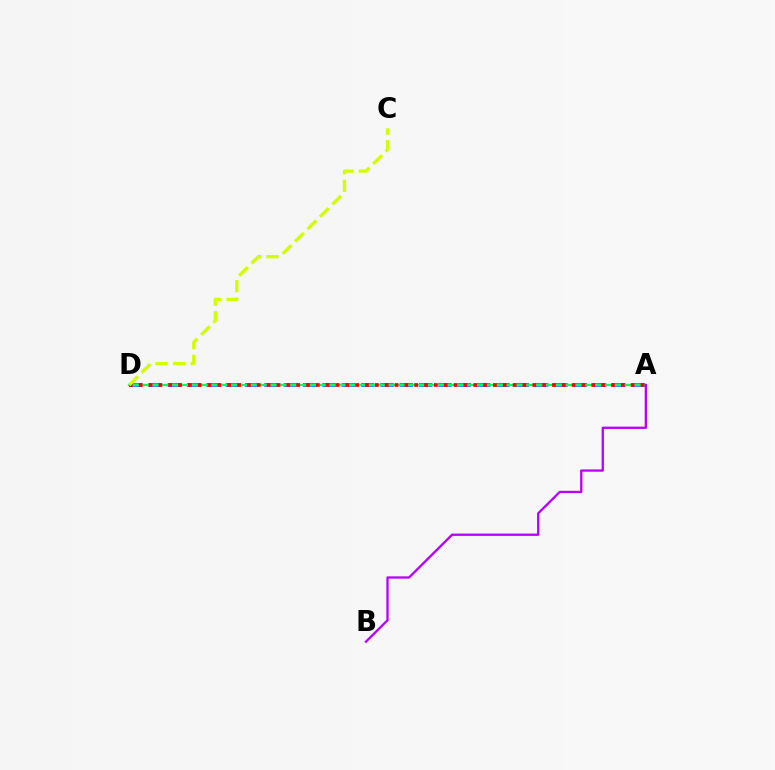{('A', 'D'): [{'color': '#0074ff', 'line_style': 'dashed', 'thickness': 2.63}, {'color': '#00ff5c', 'line_style': 'solid', 'thickness': 1.64}, {'color': '#ff0000', 'line_style': 'dotted', 'thickness': 2.67}], ('A', 'B'): [{'color': '#b900ff', 'line_style': 'solid', 'thickness': 1.66}], ('C', 'D'): [{'color': '#d1ff00', 'line_style': 'dashed', 'thickness': 2.38}]}